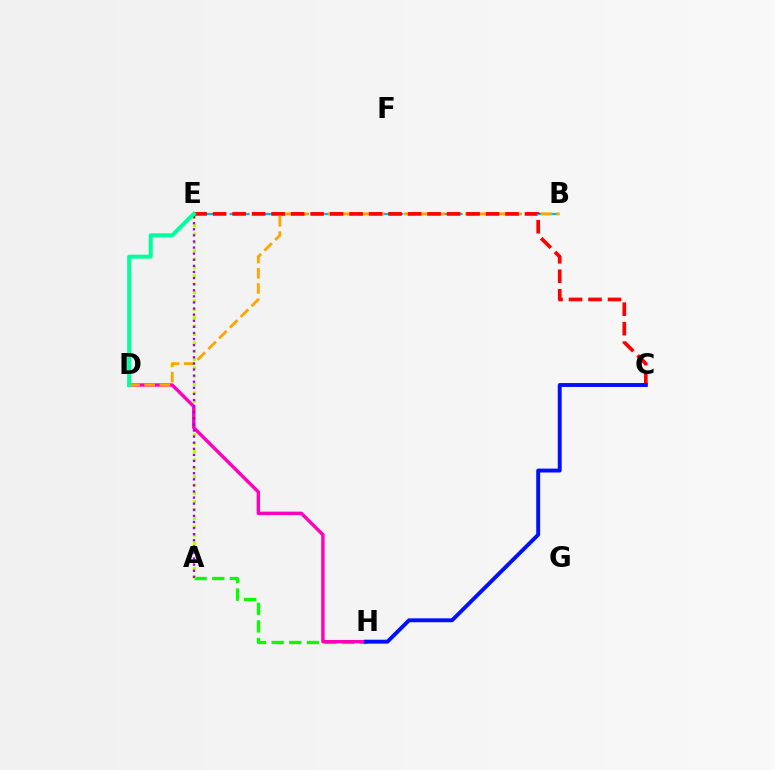{('A', 'H'): [{'color': '#08ff00', 'line_style': 'dashed', 'thickness': 2.39}], ('A', 'E'): [{'color': '#b3ff00', 'line_style': 'dotted', 'thickness': 2.27}, {'color': '#9b00ff', 'line_style': 'dotted', 'thickness': 1.66}], ('D', 'H'): [{'color': '#ff00bd', 'line_style': 'solid', 'thickness': 2.45}], ('B', 'E'): [{'color': '#00b5ff', 'line_style': 'dashed', 'thickness': 1.61}], ('B', 'D'): [{'color': '#ffa500', 'line_style': 'dashed', 'thickness': 2.07}], ('C', 'E'): [{'color': '#ff0000', 'line_style': 'dashed', 'thickness': 2.65}], ('C', 'H'): [{'color': '#0010ff', 'line_style': 'solid', 'thickness': 2.82}], ('D', 'E'): [{'color': '#00ff9d', 'line_style': 'solid', 'thickness': 2.88}]}